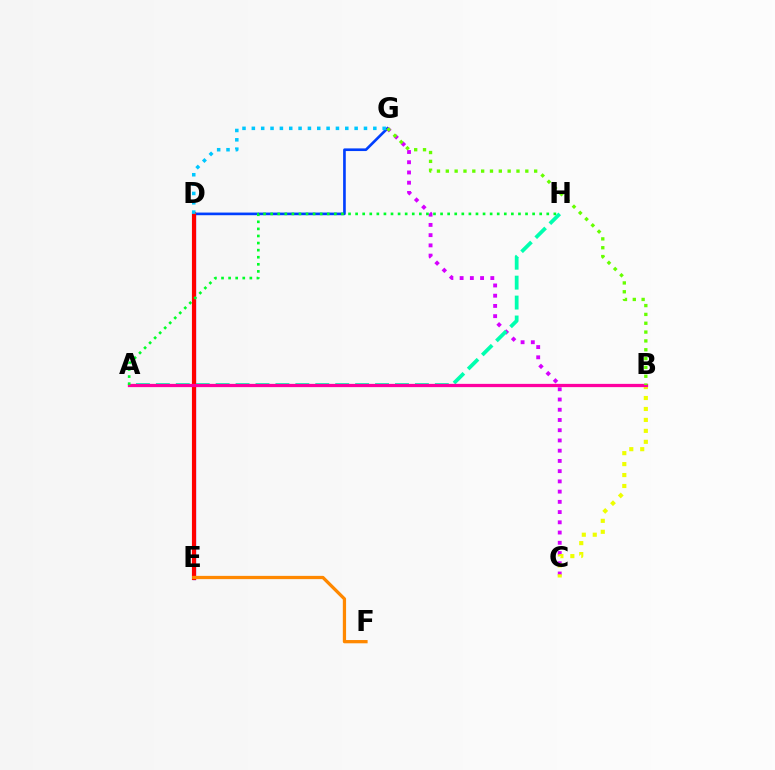{('D', 'G'): [{'color': '#003fff', 'line_style': 'solid', 'thickness': 1.91}, {'color': '#00c7ff', 'line_style': 'dotted', 'thickness': 2.54}], ('C', 'G'): [{'color': '#d600ff', 'line_style': 'dotted', 'thickness': 2.78}], ('D', 'E'): [{'color': '#4f00ff', 'line_style': 'solid', 'thickness': 2.34}, {'color': '#ff0000', 'line_style': 'solid', 'thickness': 2.98}], ('B', 'C'): [{'color': '#eeff00', 'line_style': 'dotted', 'thickness': 2.98}], ('A', 'H'): [{'color': '#00ffaf', 'line_style': 'dashed', 'thickness': 2.71}, {'color': '#00ff27', 'line_style': 'dotted', 'thickness': 1.92}], ('A', 'B'): [{'color': '#ff00a0', 'line_style': 'solid', 'thickness': 2.35}], ('B', 'G'): [{'color': '#66ff00', 'line_style': 'dotted', 'thickness': 2.4}], ('E', 'F'): [{'color': '#ff8800', 'line_style': 'solid', 'thickness': 2.35}]}